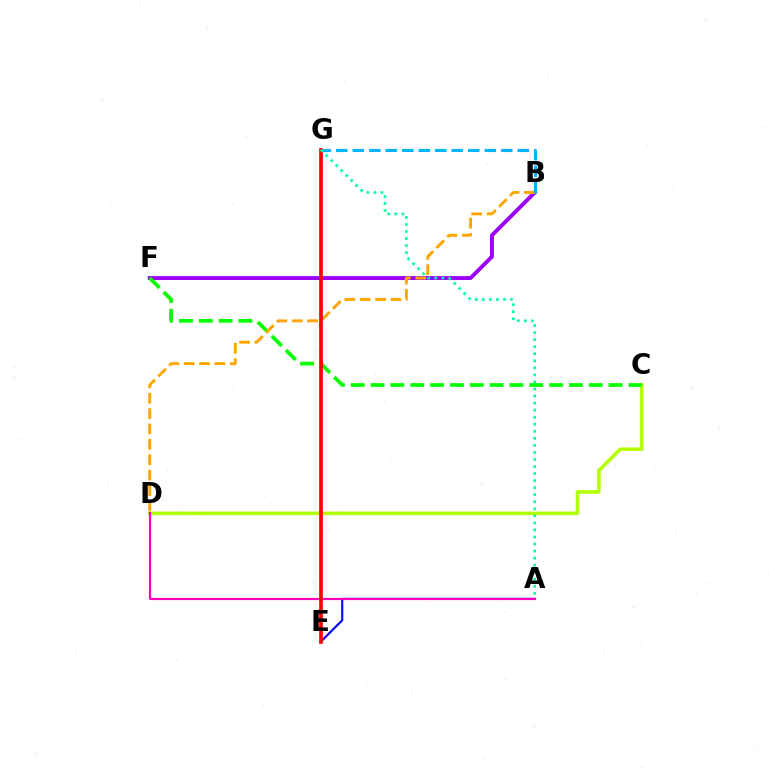{('C', 'D'): [{'color': '#b3ff00', 'line_style': 'solid', 'thickness': 2.55}], ('B', 'F'): [{'color': '#9b00ff', 'line_style': 'solid', 'thickness': 2.82}], ('C', 'F'): [{'color': '#08ff00', 'line_style': 'dashed', 'thickness': 2.69}], ('B', 'D'): [{'color': '#ffa500', 'line_style': 'dashed', 'thickness': 2.09}], ('B', 'G'): [{'color': '#00b5ff', 'line_style': 'dashed', 'thickness': 2.24}], ('A', 'E'): [{'color': '#0010ff', 'line_style': 'solid', 'thickness': 1.56}], ('A', 'D'): [{'color': '#ff00bd', 'line_style': 'solid', 'thickness': 1.57}], ('E', 'G'): [{'color': '#ff0000', 'line_style': 'solid', 'thickness': 2.66}], ('A', 'G'): [{'color': '#00ff9d', 'line_style': 'dotted', 'thickness': 1.91}]}